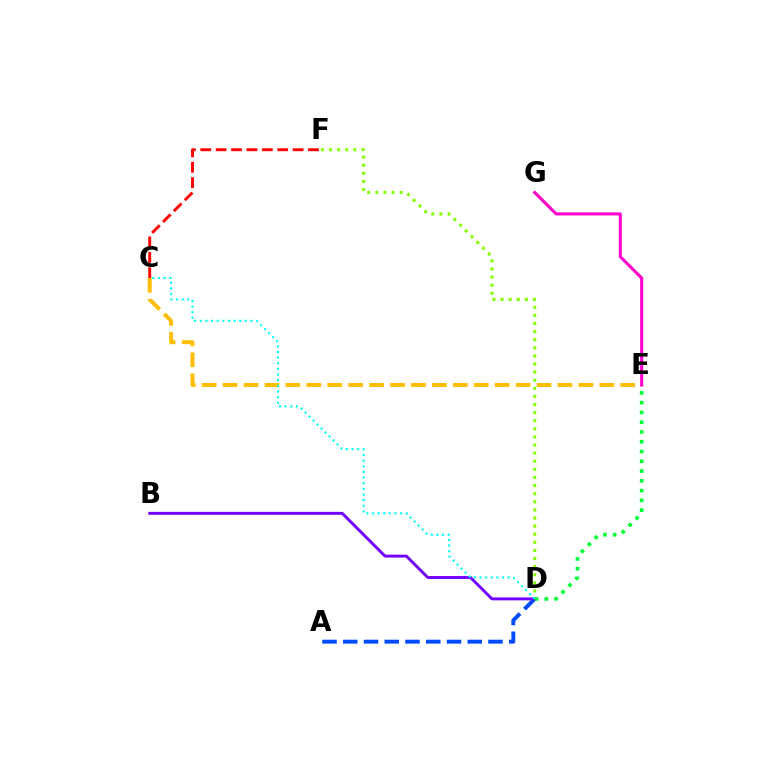{('C', 'F'): [{'color': '#ff0000', 'line_style': 'dashed', 'thickness': 2.09}], ('D', 'F'): [{'color': '#84ff00', 'line_style': 'dotted', 'thickness': 2.2}], ('C', 'E'): [{'color': '#ffbd00', 'line_style': 'dashed', 'thickness': 2.84}], ('A', 'D'): [{'color': '#004bff', 'line_style': 'dashed', 'thickness': 2.82}], ('B', 'D'): [{'color': '#7200ff', 'line_style': 'solid', 'thickness': 2.1}], ('E', 'G'): [{'color': '#ff00cf', 'line_style': 'solid', 'thickness': 2.21}], ('C', 'D'): [{'color': '#00fff6', 'line_style': 'dotted', 'thickness': 1.53}], ('D', 'E'): [{'color': '#00ff39', 'line_style': 'dotted', 'thickness': 2.65}]}